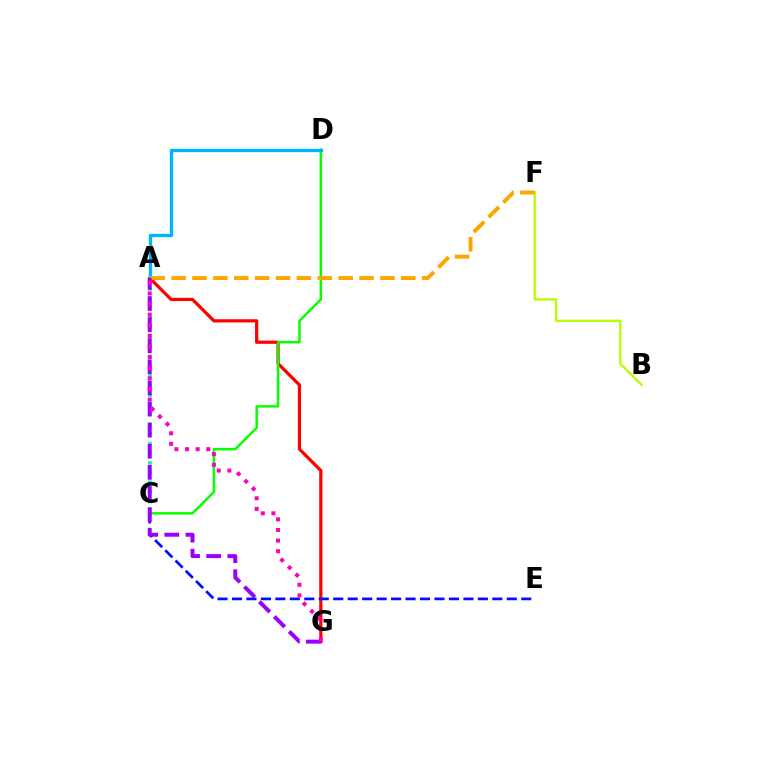{('A', 'G'): [{'color': '#ff0000', 'line_style': 'solid', 'thickness': 2.32}, {'color': '#9b00ff', 'line_style': 'dashed', 'thickness': 2.87}, {'color': '#ff00bd', 'line_style': 'dotted', 'thickness': 2.89}], ('C', 'D'): [{'color': '#08ff00', 'line_style': 'solid', 'thickness': 1.79}], ('A', 'C'): [{'color': '#00ff9d', 'line_style': 'dotted', 'thickness': 2.62}], ('A', 'D'): [{'color': '#00b5ff', 'line_style': 'solid', 'thickness': 2.38}], ('B', 'F'): [{'color': '#b3ff00', 'line_style': 'solid', 'thickness': 1.7}], ('A', 'F'): [{'color': '#ffa500', 'line_style': 'dashed', 'thickness': 2.84}], ('C', 'E'): [{'color': '#0010ff', 'line_style': 'dashed', 'thickness': 1.97}]}